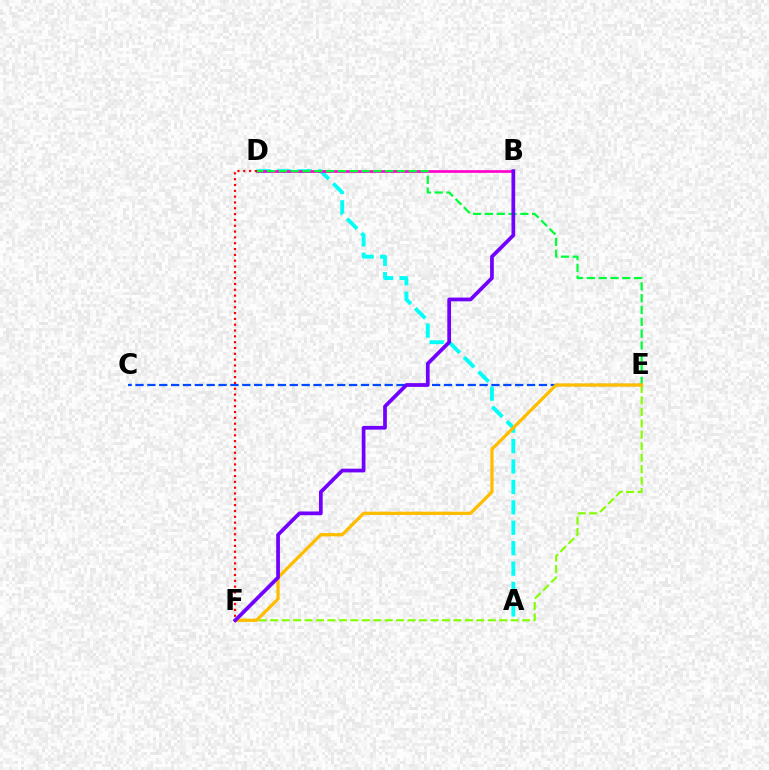{('A', 'D'): [{'color': '#00fff6', 'line_style': 'dashed', 'thickness': 2.77}], ('E', 'F'): [{'color': '#84ff00', 'line_style': 'dashed', 'thickness': 1.56}, {'color': '#ffbd00', 'line_style': 'solid', 'thickness': 2.35}], ('B', 'D'): [{'color': '#ff00cf', 'line_style': 'solid', 'thickness': 1.94}], ('D', 'E'): [{'color': '#00ff39', 'line_style': 'dashed', 'thickness': 1.61}], ('D', 'F'): [{'color': '#ff0000', 'line_style': 'dotted', 'thickness': 1.58}], ('C', 'E'): [{'color': '#004bff', 'line_style': 'dashed', 'thickness': 1.61}], ('B', 'F'): [{'color': '#7200ff', 'line_style': 'solid', 'thickness': 2.68}]}